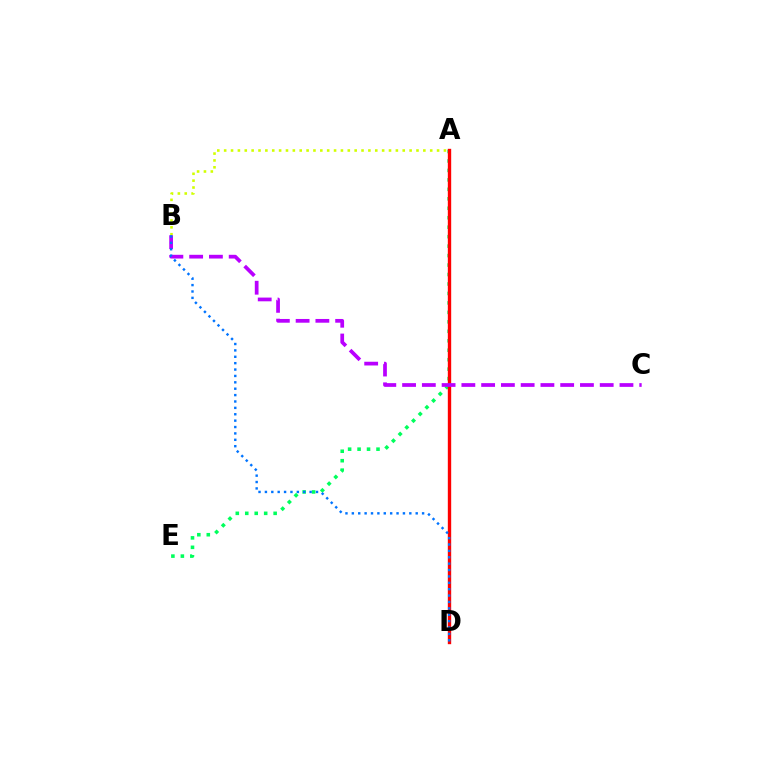{('A', 'E'): [{'color': '#00ff5c', 'line_style': 'dotted', 'thickness': 2.57}], ('A', 'B'): [{'color': '#d1ff00', 'line_style': 'dotted', 'thickness': 1.87}], ('A', 'D'): [{'color': '#ff0000', 'line_style': 'solid', 'thickness': 2.42}], ('B', 'C'): [{'color': '#b900ff', 'line_style': 'dashed', 'thickness': 2.68}], ('B', 'D'): [{'color': '#0074ff', 'line_style': 'dotted', 'thickness': 1.74}]}